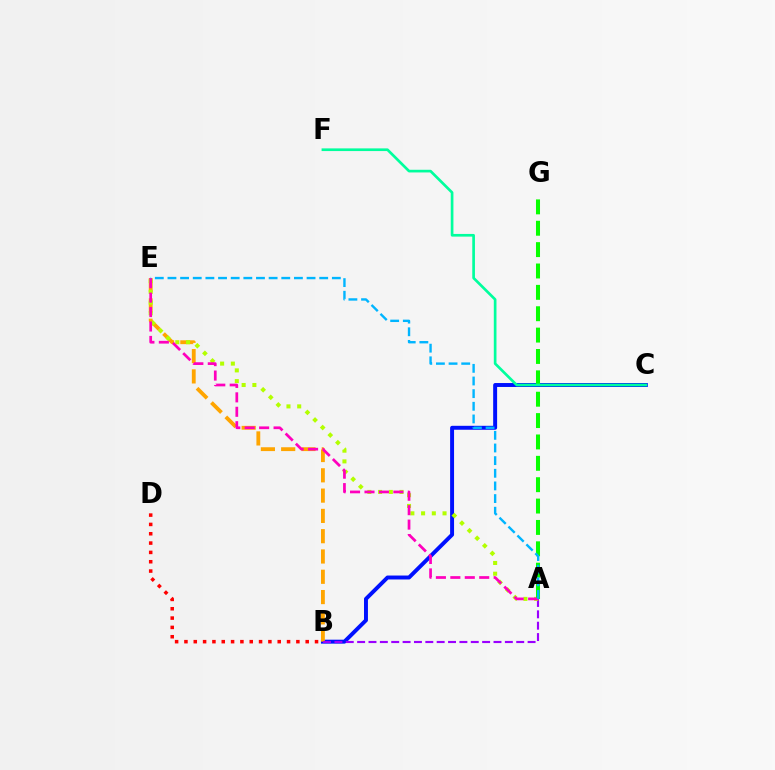{('B', 'C'): [{'color': '#0010ff', 'line_style': 'solid', 'thickness': 2.84}], ('B', 'E'): [{'color': '#ffa500', 'line_style': 'dashed', 'thickness': 2.76}], ('A', 'B'): [{'color': '#9b00ff', 'line_style': 'dashed', 'thickness': 1.54}], ('B', 'D'): [{'color': '#ff0000', 'line_style': 'dotted', 'thickness': 2.53}], ('A', 'E'): [{'color': '#b3ff00', 'line_style': 'dotted', 'thickness': 2.91}, {'color': '#ff00bd', 'line_style': 'dashed', 'thickness': 1.96}, {'color': '#00b5ff', 'line_style': 'dashed', 'thickness': 1.72}], ('A', 'G'): [{'color': '#08ff00', 'line_style': 'dashed', 'thickness': 2.9}], ('C', 'F'): [{'color': '#00ff9d', 'line_style': 'solid', 'thickness': 1.93}]}